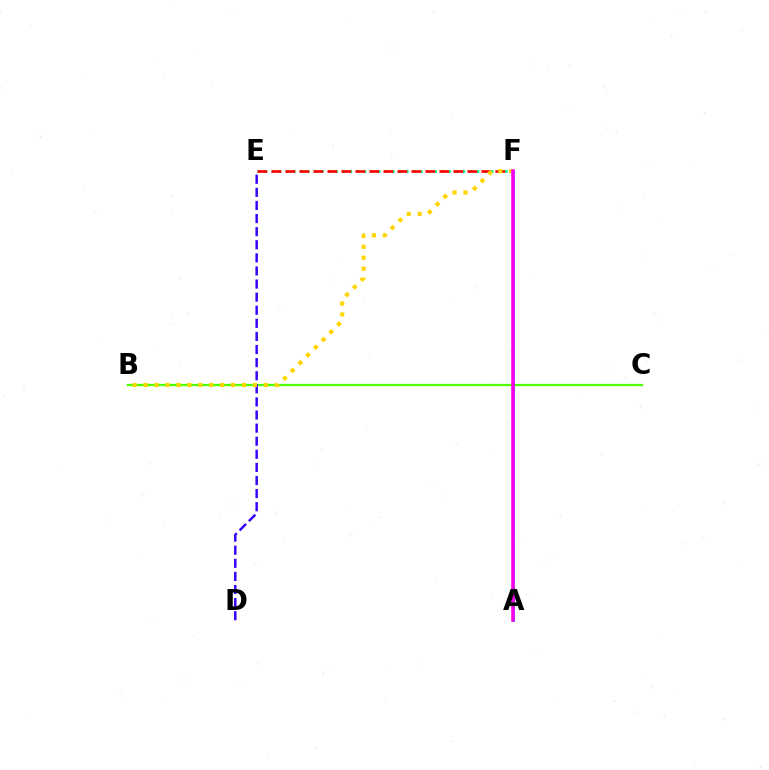{('B', 'C'): [{'color': '#4fff00', 'line_style': 'solid', 'thickness': 1.63}], ('E', 'F'): [{'color': '#00ff86', 'line_style': 'dotted', 'thickness': 1.92}, {'color': '#ff0000', 'line_style': 'dashed', 'thickness': 1.9}], ('A', 'F'): [{'color': '#009eff', 'line_style': 'solid', 'thickness': 2.13}, {'color': '#ff00ed', 'line_style': 'solid', 'thickness': 2.55}], ('D', 'E'): [{'color': '#3700ff', 'line_style': 'dashed', 'thickness': 1.78}], ('B', 'F'): [{'color': '#ffd500', 'line_style': 'dotted', 'thickness': 2.97}]}